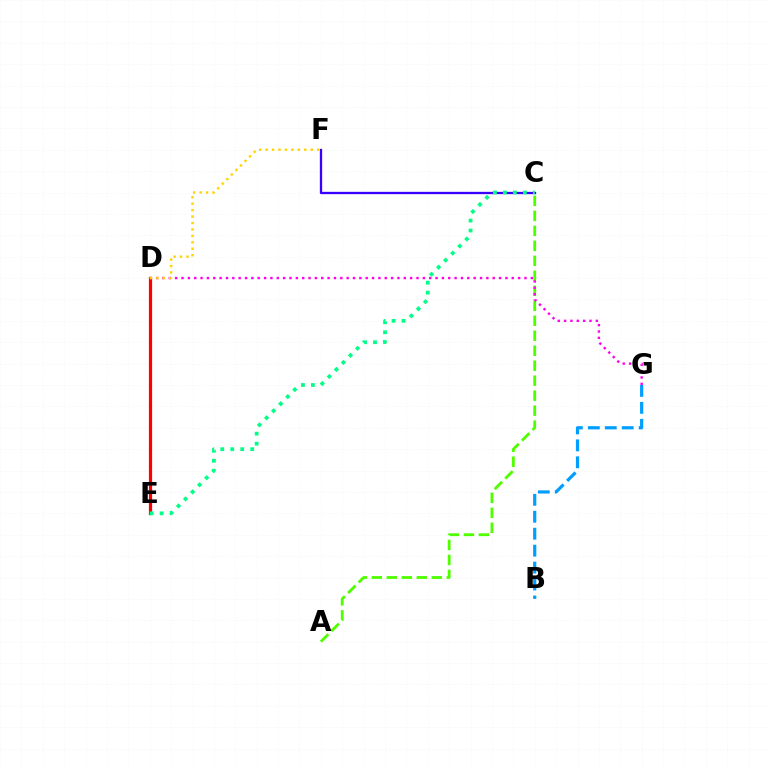{('D', 'E'): [{'color': '#ff0000', 'line_style': 'solid', 'thickness': 2.31}], ('B', 'G'): [{'color': '#009eff', 'line_style': 'dashed', 'thickness': 2.3}], ('A', 'C'): [{'color': '#4fff00', 'line_style': 'dashed', 'thickness': 2.04}], ('D', 'G'): [{'color': '#ff00ed', 'line_style': 'dotted', 'thickness': 1.73}], ('C', 'F'): [{'color': '#3700ff', 'line_style': 'solid', 'thickness': 1.66}], ('C', 'E'): [{'color': '#00ff86', 'line_style': 'dotted', 'thickness': 2.71}], ('D', 'F'): [{'color': '#ffd500', 'line_style': 'dotted', 'thickness': 1.75}]}